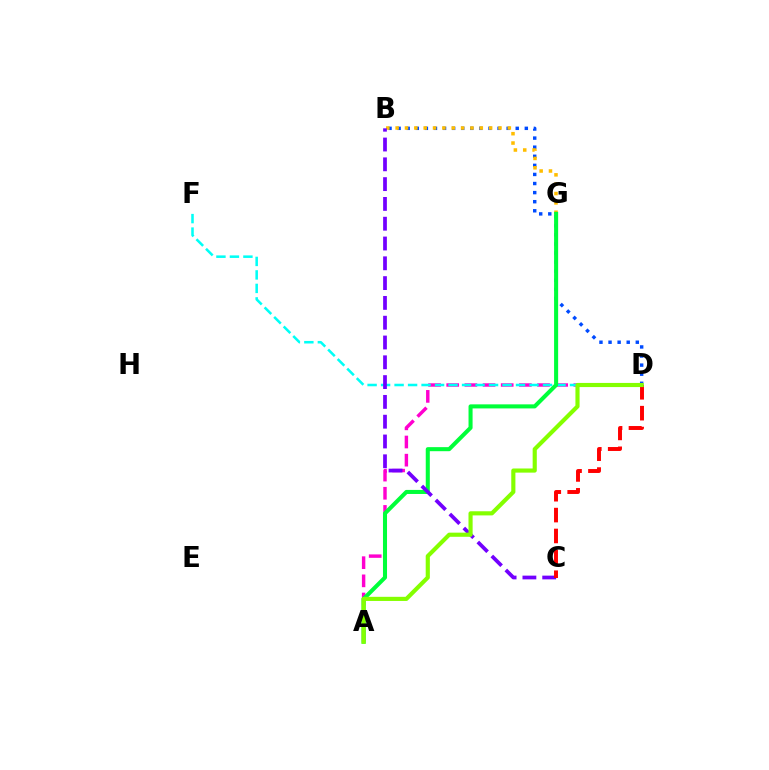{('B', 'D'): [{'color': '#004bff', 'line_style': 'dotted', 'thickness': 2.47}], ('A', 'D'): [{'color': '#ff00cf', 'line_style': 'dashed', 'thickness': 2.47}, {'color': '#84ff00', 'line_style': 'solid', 'thickness': 2.98}], ('D', 'F'): [{'color': '#00fff6', 'line_style': 'dashed', 'thickness': 1.83}], ('B', 'G'): [{'color': '#ffbd00', 'line_style': 'dotted', 'thickness': 2.54}], ('A', 'G'): [{'color': '#00ff39', 'line_style': 'solid', 'thickness': 2.92}], ('B', 'C'): [{'color': '#7200ff', 'line_style': 'dashed', 'thickness': 2.69}], ('C', 'D'): [{'color': '#ff0000', 'line_style': 'dashed', 'thickness': 2.84}]}